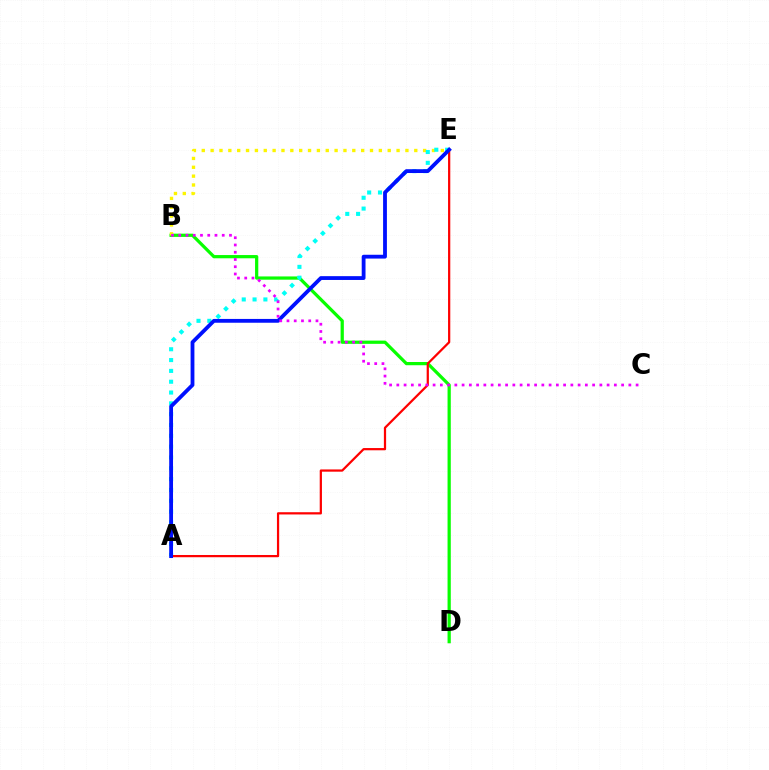{('B', 'D'): [{'color': '#08ff00', 'line_style': 'solid', 'thickness': 2.33}], ('B', 'E'): [{'color': '#fcf500', 'line_style': 'dotted', 'thickness': 2.41}], ('A', 'E'): [{'color': '#00fff6', 'line_style': 'dotted', 'thickness': 2.94}, {'color': '#ff0000', 'line_style': 'solid', 'thickness': 1.61}, {'color': '#0010ff', 'line_style': 'solid', 'thickness': 2.74}], ('B', 'C'): [{'color': '#ee00ff', 'line_style': 'dotted', 'thickness': 1.97}]}